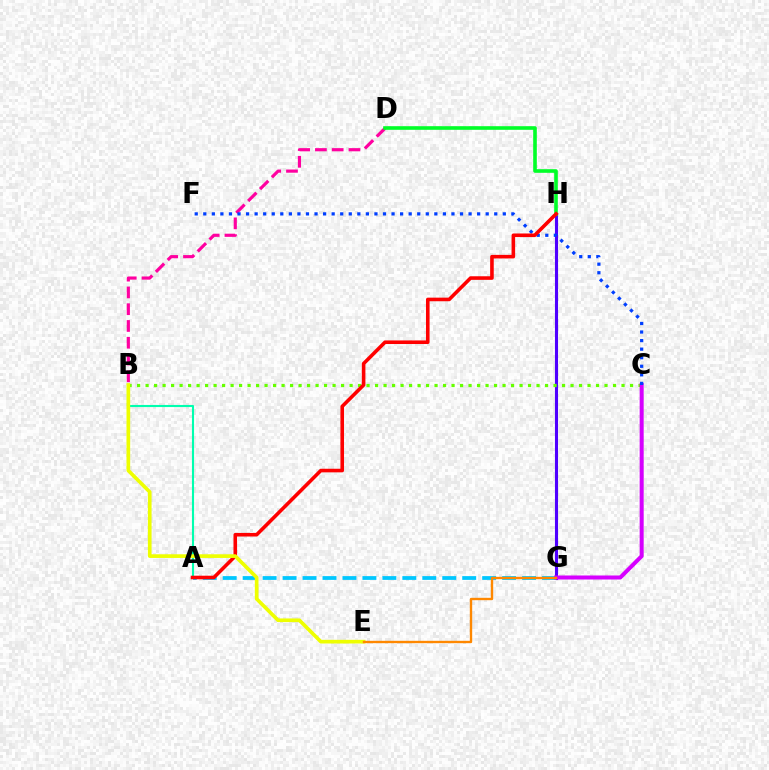{('G', 'H'): [{'color': '#4f00ff', 'line_style': 'solid', 'thickness': 2.22}], ('A', 'G'): [{'color': '#00c7ff', 'line_style': 'dashed', 'thickness': 2.71}], ('B', 'C'): [{'color': '#66ff00', 'line_style': 'dotted', 'thickness': 2.31}], ('B', 'D'): [{'color': '#ff00a0', 'line_style': 'dashed', 'thickness': 2.28}], ('A', 'B'): [{'color': '#00ffaf', 'line_style': 'solid', 'thickness': 1.52}], ('C', 'G'): [{'color': '#d600ff', 'line_style': 'solid', 'thickness': 2.89}], ('D', 'H'): [{'color': '#00ff27', 'line_style': 'solid', 'thickness': 2.6}], ('C', 'F'): [{'color': '#003fff', 'line_style': 'dotted', 'thickness': 2.33}], ('A', 'H'): [{'color': '#ff0000', 'line_style': 'solid', 'thickness': 2.59}], ('B', 'E'): [{'color': '#eeff00', 'line_style': 'solid', 'thickness': 2.65}], ('E', 'G'): [{'color': '#ff8800', 'line_style': 'solid', 'thickness': 1.71}]}